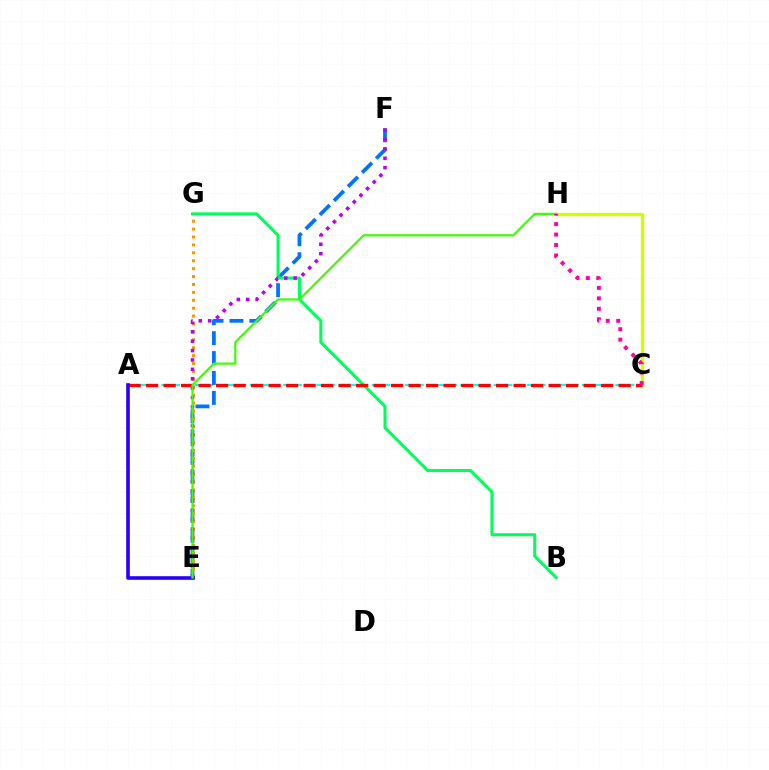{('A', 'C'): [{'color': '#00fff6', 'line_style': 'dashed', 'thickness': 1.5}, {'color': '#ff0000', 'line_style': 'dashed', 'thickness': 2.38}], ('C', 'H'): [{'color': '#d1ff00', 'line_style': 'solid', 'thickness': 2.41}, {'color': '#ff00ac', 'line_style': 'dotted', 'thickness': 2.84}], ('E', 'F'): [{'color': '#0074ff', 'line_style': 'dashed', 'thickness': 2.71}, {'color': '#b900ff', 'line_style': 'dotted', 'thickness': 2.55}], ('E', 'G'): [{'color': '#ff9400', 'line_style': 'dotted', 'thickness': 2.15}], ('B', 'G'): [{'color': '#00ff5c', 'line_style': 'solid', 'thickness': 2.19}], ('A', 'E'): [{'color': '#2500ff', 'line_style': 'solid', 'thickness': 2.59}], ('E', 'H'): [{'color': '#3dff00', 'line_style': 'solid', 'thickness': 1.58}]}